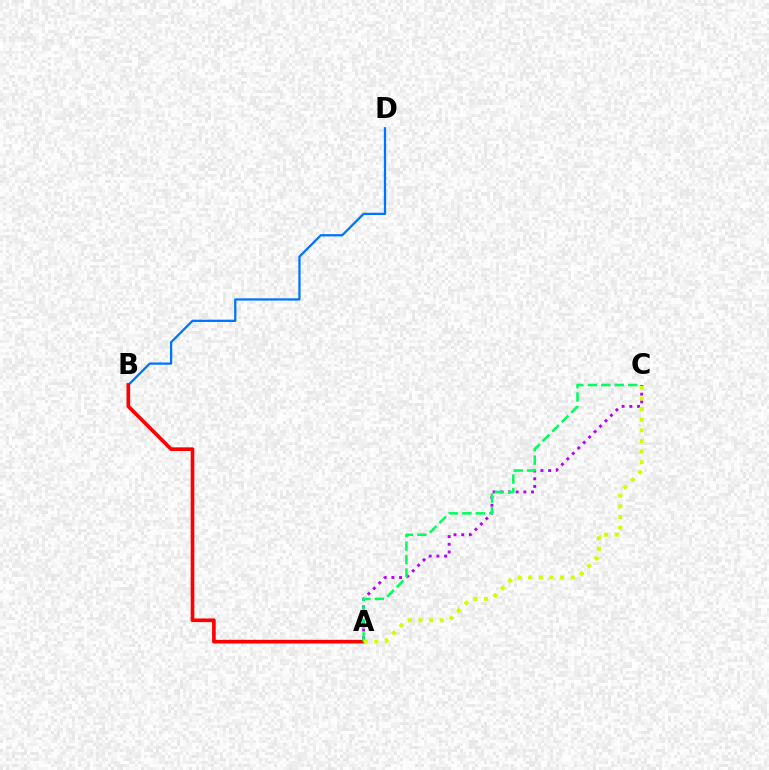{('B', 'D'): [{'color': '#0074ff', 'line_style': 'solid', 'thickness': 1.63}], ('A', 'C'): [{'color': '#b900ff', 'line_style': 'dotted', 'thickness': 2.09}, {'color': '#00ff5c', 'line_style': 'dashed', 'thickness': 1.83}, {'color': '#d1ff00', 'line_style': 'dotted', 'thickness': 2.89}], ('A', 'B'): [{'color': '#ff0000', 'line_style': 'solid', 'thickness': 2.63}]}